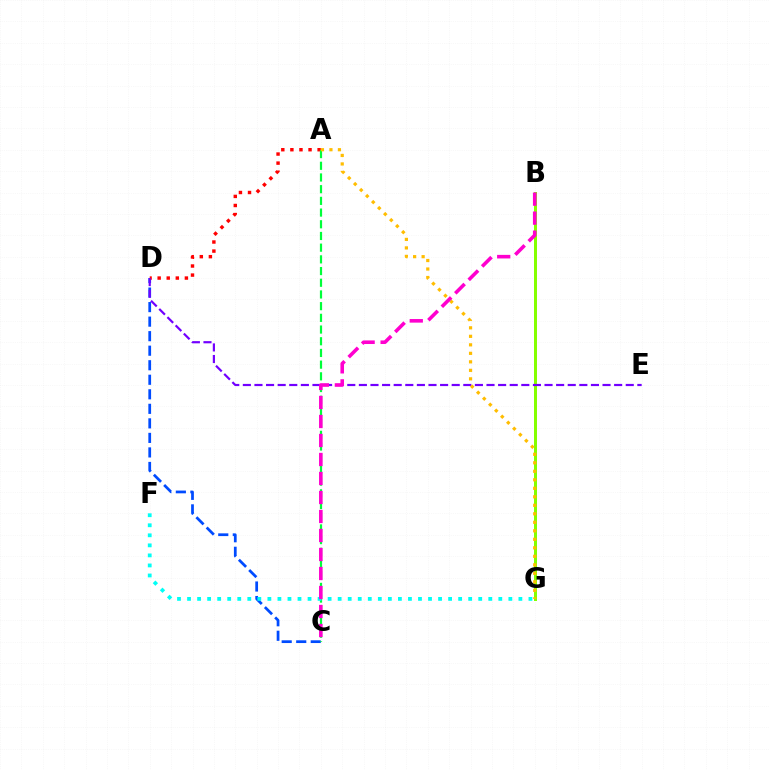{('C', 'D'): [{'color': '#004bff', 'line_style': 'dashed', 'thickness': 1.97}], ('B', 'G'): [{'color': '#84ff00', 'line_style': 'solid', 'thickness': 2.16}], ('A', 'D'): [{'color': '#ff0000', 'line_style': 'dotted', 'thickness': 2.47}], ('D', 'E'): [{'color': '#7200ff', 'line_style': 'dashed', 'thickness': 1.58}], ('A', 'C'): [{'color': '#00ff39', 'line_style': 'dashed', 'thickness': 1.59}], ('A', 'G'): [{'color': '#ffbd00', 'line_style': 'dotted', 'thickness': 2.31}], ('F', 'G'): [{'color': '#00fff6', 'line_style': 'dotted', 'thickness': 2.73}], ('B', 'C'): [{'color': '#ff00cf', 'line_style': 'dashed', 'thickness': 2.58}]}